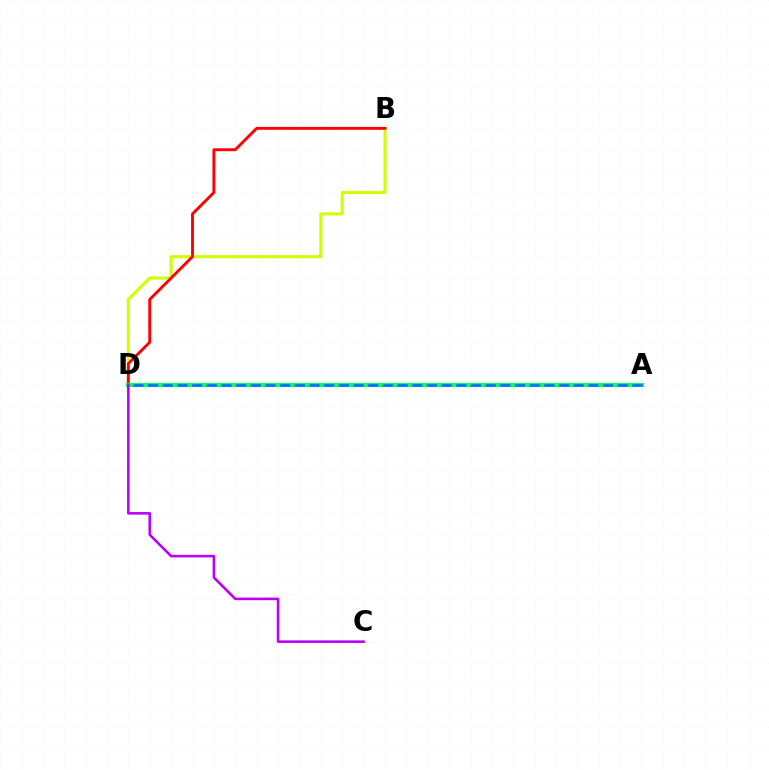{('B', 'D'): [{'color': '#d1ff00', 'line_style': 'solid', 'thickness': 2.25}, {'color': '#ff0000', 'line_style': 'solid', 'thickness': 2.08}], ('A', 'D'): [{'color': '#00ff5c', 'line_style': 'solid', 'thickness': 2.9}, {'color': '#0074ff', 'line_style': 'dashed', 'thickness': 1.99}], ('C', 'D'): [{'color': '#b900ff', 'line_style': 'solid', 'thickness': 1.86}]}